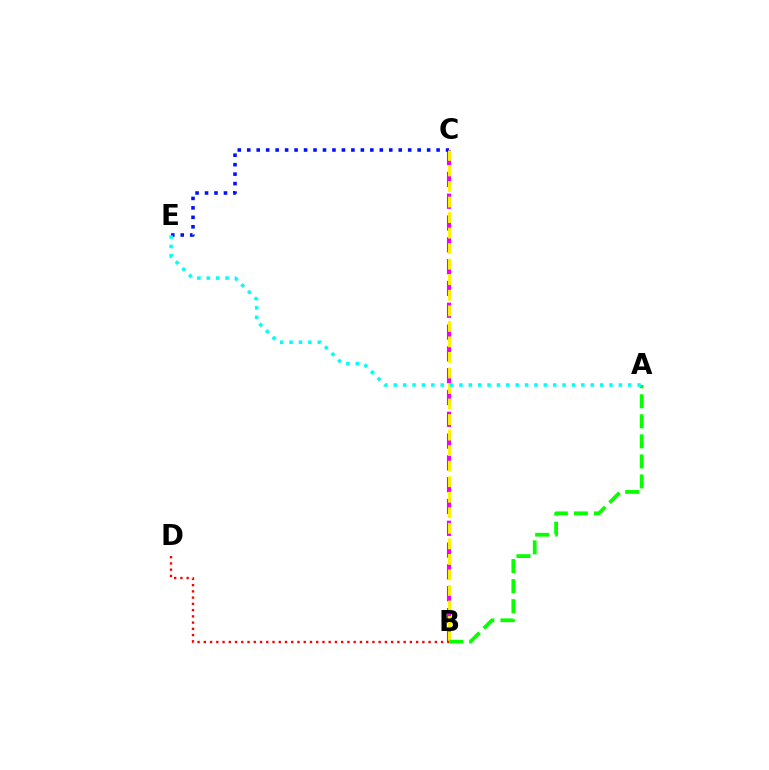{('B', 'C'): [{'color': '#ee00ff', 'line_style': 'dashed', 'thickness': 2.96}, {'color': '#fcf500', 'line_style': 'dashed', 'thickness': 2.11}], ('C', 'E'): [{'color': '#0010ff', 'line_style': 'dotted', 'thickness': 2.57}], ('A', 'B'): [{'color': '#08ff00', 'line_style': 'dashed', 'thickness': 2.72}], ('B', 'D'): [{'color': '#ff0000', 'line_style': 'dotted', 'thickness': 1.7}], ('A', 'E'): [{'color': '#00fff6', 'line_style': 'dotted', 'thickness': 2.55}]}